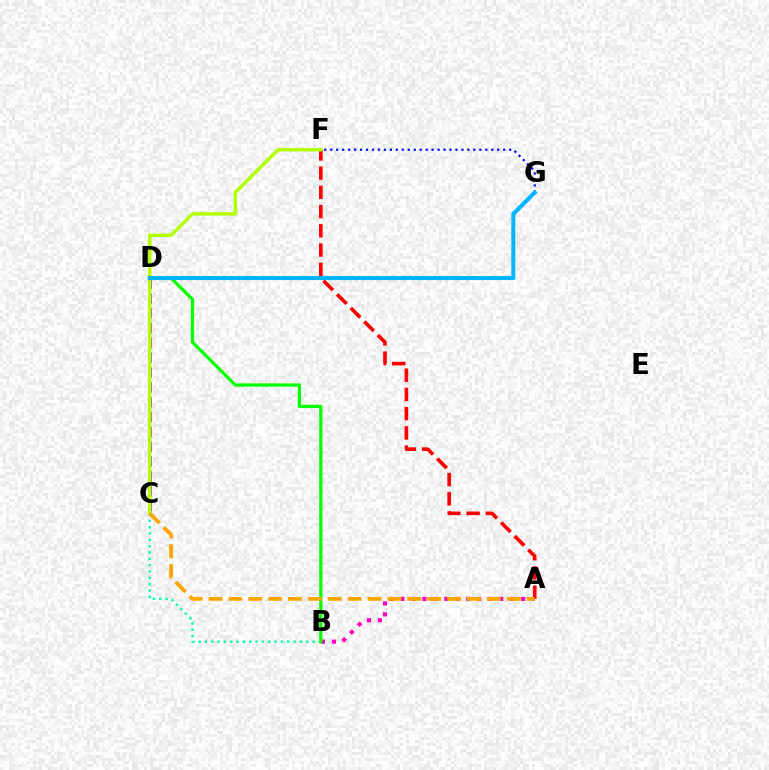{('B', 'C'): [{'color': '#00ff9d', 'line_style': 'dotted', 'thickness': 1.72}], ('A', 'B'): [{'color': '#ff00bd', 'line_style': 'dotted', 'thickness': 2.98}], ('B', 'D'): [{'color': '#08ff00', 'line_style': 'solid', 'thickness': 2.34}], ('F', 'G'): [{'color': '#0010ff', 'line_style': 'dotted', 'thickness': 1.62}], ('C', 'D'): [{'color': '#9b00ff', 'line_style': 'dashed', 'thickness': 2.01}], ('A', 'F'): [{'color': '#ff0000', 'line_style': 'dashed', 'thickness': 2.61}], ('C', 'F'): [{'color': '#b3ff00', 'line_style': 'solid', 'thickness': 2.49}], ('D', 'G'): [{'color': '#00b5ff', 'line_style': 'solid', 'thickness': 2.91}], ('A', 'C'): [{'color': '#ffa500', 'line_style': 'dashed', 'thickness': 2.7}]}